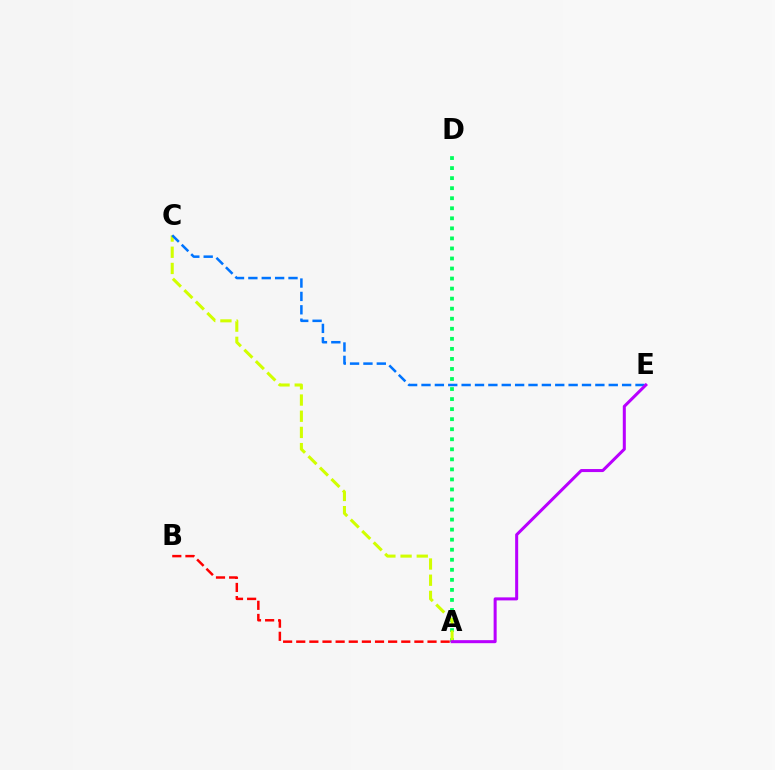{('A', 'D'): [{'color': '#00ff5c', 'line_style': 'dotted', 'thickness': 2.73}], ('A', 'C'): [{'color': '#d1ff00', 'line_style': 'dashed', 'thickness': 2.2}], ('A', 'B'): [{'color': '#ff0000', 'line_style': 'dashed', 'thickness': 1.78}], ('C', 'E'): [{'color': '#0074ff', 'line_style': 'dashed', 'thickness': 1.82}], ('A', 'E'): [{'color': '#b900ff', 'line_style': 'solid', 'thickness': 2.18}]}